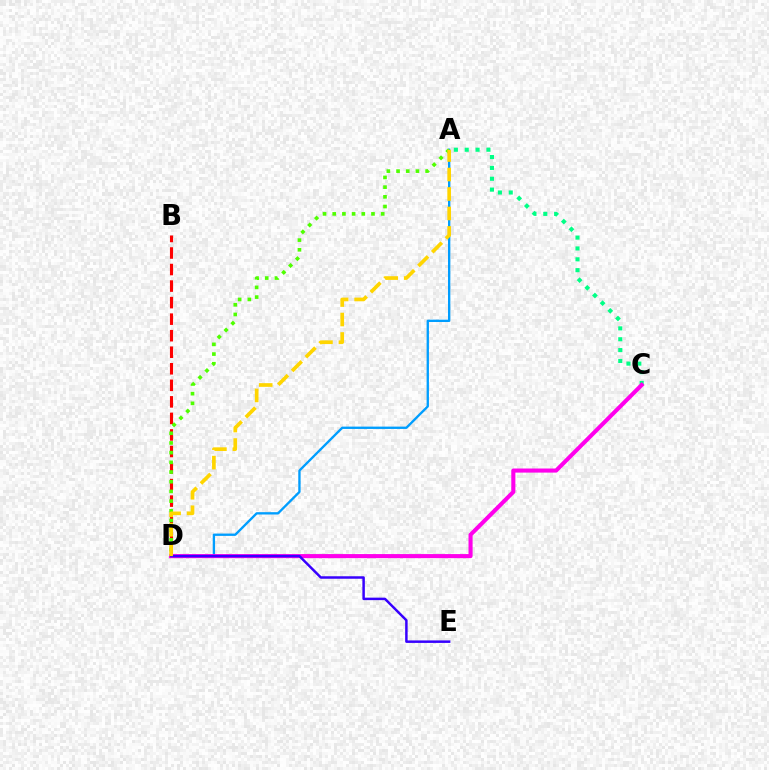{('B', 'D'): [{'color': '#ff0000', 'line_style': 'dashed', 'thickness': 2.25}], ('A', 'D'): [{'color': '#009eff', 'line_style': 'solid', 'thickness': 1.68}, {'color': '#4fff00', 'line_style': 'dotted', 'thickness': 2.63}, {'color': '#ffd500', 'line_style': 'dashed', 'thickness': 2.65}], ('A', 'C'): [{'color': '#00ff86', 'line_style': 'dotted', 'thickness': 2.95}], ('C', 'D'): [{'color': '#ff00ed', 'line_style': 'solid', 'thickness': 2.94}], ('D', 'E'): [{'color': '#3700ff', 'line_style': 'solid', 'thickness': 1.79}]}